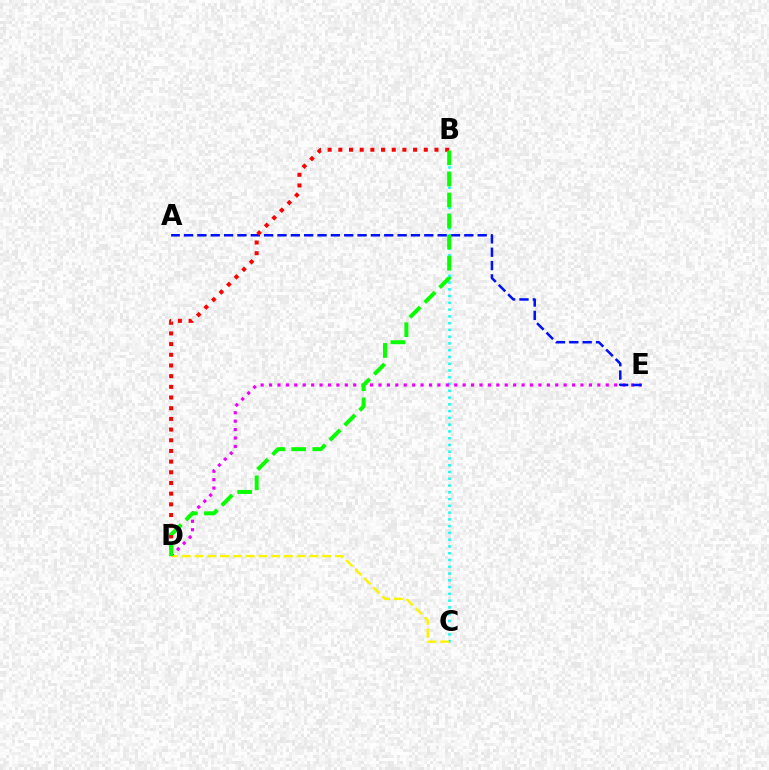{('B', 'C'): [{'color': '#00fff6', 'line_style': 'dotted', 'thickness': 1.84}], ('D', 'E'): [{'color': '#ee00ff', 'line_style': 'dotted', 'thickness': 2.29}], ('A', 'E'): [{'color': '#0010ff', 'line_style': 'dashed', 'thickness': 1.81}], ('B', 'D'): [{'color': '#ff0000', 'line_style': 'dotted', 'thickness': 2.9}, {'color': '#08ff00', 'line_style': 'dashed', 'thickness': 2.86}], ('C', 'D'): [{'color': '#fcf500', 'line_style': 'dashed', 'thickness': 1.73}]}